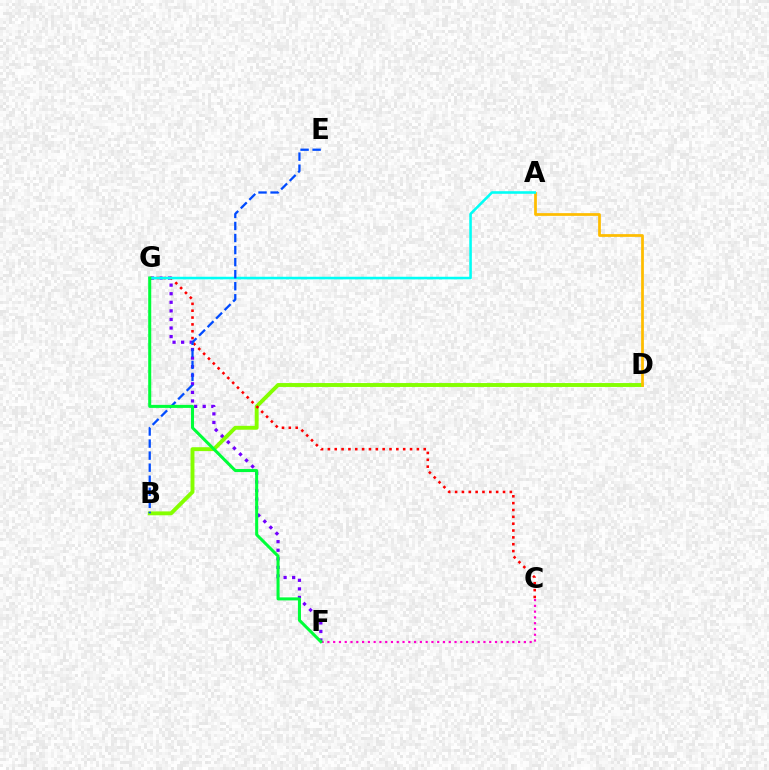{('F', 'G'): [{'color': '#7200ff', 'line_style': 'dotted', 'thickness': 2.33}, {'color': '#00ff39', 'line_style': 'solid', 'thickness': 2.18}], ('C', 'F'): [{'color': '#ff00cf', 'line_style': 'dotted', 'thickness': 1.57}], ('B', 'D'): [{'color': '#84ff00', 'line_style': 'solid', 'thickness': 2.8}], ('C', 'G'): [{'color': '#ff0000', 'line_style': 'dotted', 'thickness': 1.86}], ('A', 'D'): [{'color': '#ffbd00', 'line_style': 'solid', 'thickness': 1.97}], ('A', 'G'): [{'color': '#00fff6', 'line_style': 'solid', 'thickness': 1.85}], ('B', 'E'): [{'color': '#004bff', 'line_style': 'dashed', 'thickness': 1.64}]}